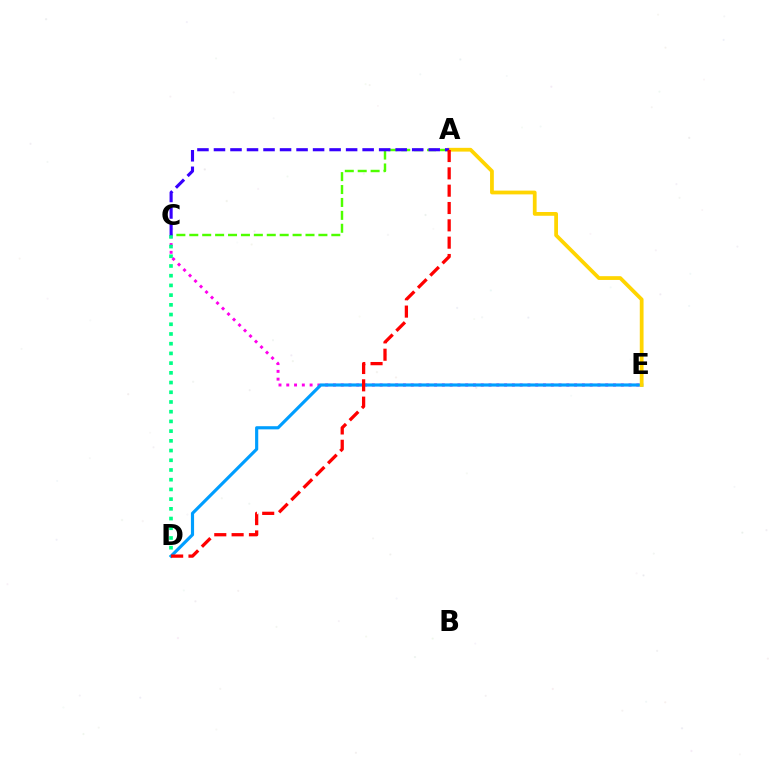{('C', 'E'): [{'color': '#ff00ed', 'line_style': 'dotted', 'thickness': 2.11}], ('A', 'C'): [{'color': '#4fff00', 'line_style': 'dashed', 'thickness': 1.75}, {'color': '#3700ff', 'line_style': 'dashed', 'thickness': 2.24}], ('C', 'D'): [{'color': '#00ff86', 'line_style': 'dotted', 'thickness': 2.64}], ('D', 'E'): [{'color': '#009eff', 'line_style': 'solid', 'thickness': 2.27}], ('A', 'E'): [{'color': '#ffd500', 'line_style': 'solid', 'thickness': 2.71}], ('A', 'D'): [{'color': '#ff0000', 'line_style': 'dashed', 'thickness': 2.35}]}